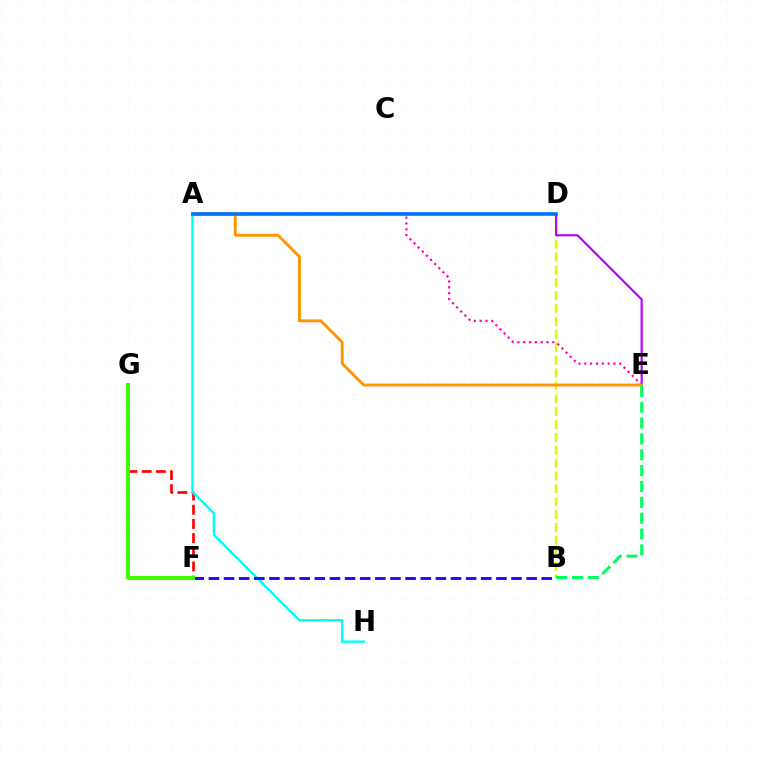{('B', 'D'): [{'color': '#d1ff00', 'line_style': 'dashed', 'thickness': 1.75}], ('A', 'E'): [{'color': '#ff00ac', 'line_style': 'dotted', 'thickness': 1.58}, {'color': '#b900ff', 'line_style': 'solid', 'thickness': 1.57}, {'color': '#ff9400', 'line_style': 'solid', 'thickness': 2.05}], ('F', 'G'): [{'color': '#ff0000', 'line_style': 'dashed', 'thickness': 1.93}, {'color': '#3dff00', 'line_style': 'solid', 'thickness': 2.86}], ('A', 'H'): [{'color': '#00fff6', 'line_style': 'solid', 'thickness': 1.73}], ('B', 'F'): [{'color': '#2500ff', 'line_style': 'dashed', 'thickness': 2.06}], ('A', 'D'): [{'color': '#0074ff', 'line_style': 'solid', 'thickness': 2.62}], ('B', 'E'): [{'color': '#00ff5c', 'line_style': 'dashed', 'thickness': 2.15}]}